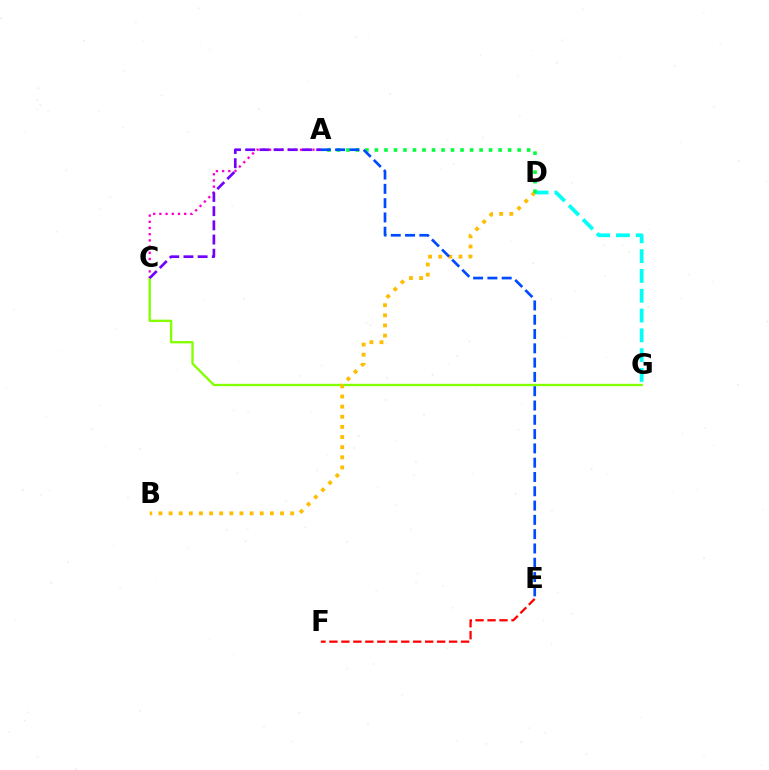{('C', 'G'): [{'color': '#84ff00', 'line_style': 'solid', 'thickness': 1.69}], ('B', 'D'): [{'color': '#ffbd00', 'line_style': 'dotted', 'thickness': 2.75}], ('A', 'C'): [{'color': '#ff00cf', 'line_style': 'dotted', 'thickness': 1.68}, {'color': '#7200ff', 'line_style': 'dashed', 'thickness': 1.93}], ('E', 'F'): [{'color': '#ff0000', 'line_style': 'dashed', 'thickness': 1.63}], ('D', 'G'): [{'color': '#00fff6', 'line_style': 'dashed', 'thickness': 2.69}], ('A', 'D'): [{'color': '#00ff39', 'line_style': 'dotted', 'thickness': 2.58}], ('A', 'E'): [{'color': '#004bff', 'line_style': 'dashed', 'thickness': 1.94}]}